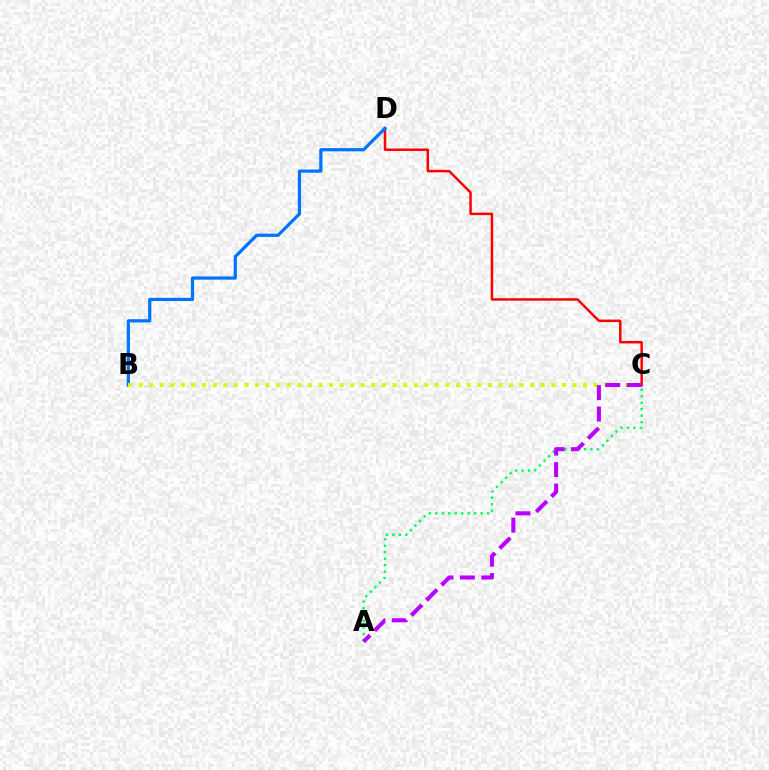{('C', 'D'): [{'color': '#ff0000', 'line_style': 'solid', 'thickness': 1.78}], ('A', 'C'): [{'color': '#00ff5c', 'line_style': 'dotted', 'thickness': 1.76}, {'color': '#b900ff', 'line_style': 'dashed', 'thickness': 2.91}], ('B', 'D'): [{'color': '#0074ff', 'line_style': 'solid', 'thickness': 2.32}], ('B', 'C'): [{'color': '#d1ff00', 'line_style': 'dotted', 'thickness': 2.88}]}